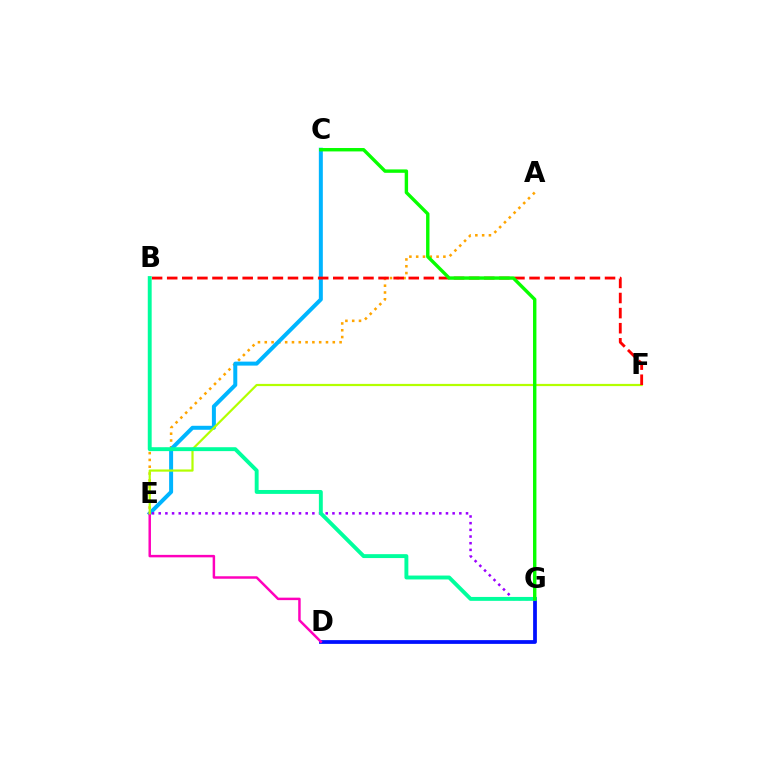{('A', 'E'): [{'color': '#ffa500', 'line_style': 'dotted', 'thickness': 1.85}], ('C', 'E'): [{'color': '#00b5ff', 'line_style': 'solid', 'thickness': 2.87}], ('D', 'G'): [{'color': '#0010ff', 'line_style': 'solid', 'thickness': 2.71}], ('D', 'E'): [{'color': '#ff00bd', 'line_style': 'solid', 'thickness': 1.78}], ('E', 'F'): [{'color': '#b3ff00', 'line_style': 'solid', 'thickness': 1.59}], ('B', 'F'): [{'color': '#ff0000', 'line_style': 'dashed', 'thickness': 2.05}], ('E', 'G'): [{'color': '#9b00ff', 'line_style': 'dotted', 'thickness': 1.82}], ('B', 'G'): [{'color': '#00ff9d', 'line_style': 'solid', 'thickness': 2.81}], ('C', 'G'): [{'color': '#08ff00', 'line_style': 'solid', 'thickness': 2.45}]}